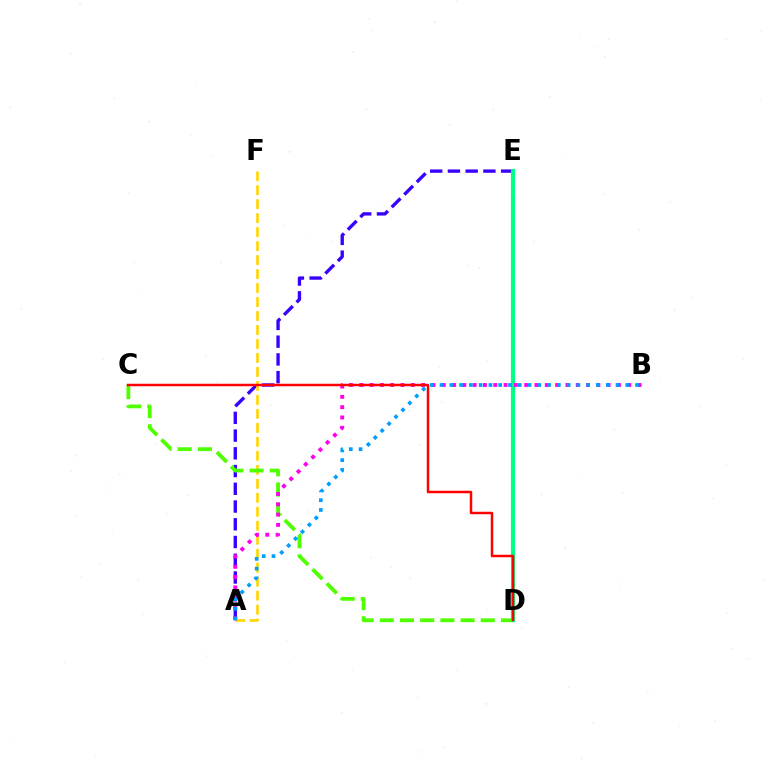{('A', 'E'): [{'color': '#3700ff', 'line_style': 'dashed', 'thickness': 2.41}], ('A', 'F'): [{'color': '#ffd500', 'line_style': 'dashed', 'thickness': 1.9}], ('C', 'D'): [{'color': '#4fff00', 'line_style': 'dashed', 'thickness': 2.74}, {'color': '#ff0000', 'line_style': 'solid', 'thickness': 1.79}], ('D', 'E'): [{'color': '#00ff86', 'line_style': 'solid', 'thickness': 2.99}], ('A', 'B'): [{'color': '#ff00ed', 'line_style': 'dotted', 'thickness': 2.8}, {'color': '#009eff', 'line_style': 'dotted', 'thickness': 2.66}]}